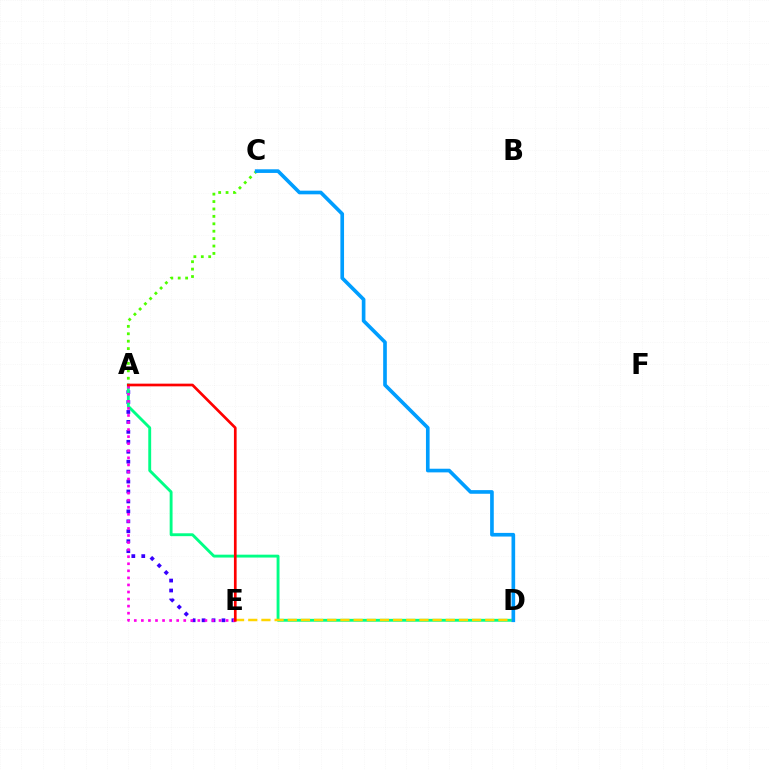{('A', 'E'): [{'color': '#3700ff', 'line_style': 'dotted', 'thickness': 2.7}, {'color': '#ff00ed', 'line_style': 'dotted', 'thickness': 1.92}, {'color': '#ff0000', 'line_style': 'solid', 'thickness': 1.93}], ('A', 'C'): [{'color': '#4fff00', 'line_style': 'dotted', 'thickness': 2.01}], ('A', 'D'): [{'color': '#00ff86', 'line_style': 'solid', 'thickness': 2.07}], ('D', 'E'): [{'color': '#ffd500', 'line_style': 'dashed', 'thickness': 1.79}], ('C', 'D'): [{'color': '#009eff', 'line_style': 'solid', 'thickness': 2.63}]}